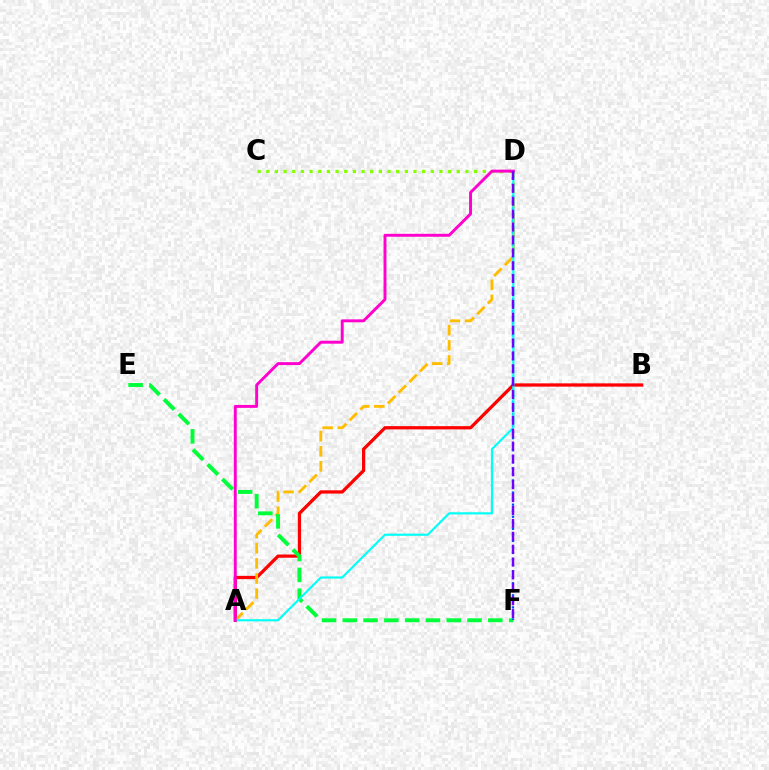{('A', 'B'): [{'color': '#ff0000', 'line_style': 'solid', 'thickness': 2.35}], ('A', 'D'): [{'color': '#ffbd00', 'line_style': 'dashed', 'thickness': 2.05}, {'color': '#00fff6', 'line_style': 'solid', 'thickness': 1.55}, {'color': '#ff00cf', 'line_style': 'solid', 'thickness': 2.11}], ('E', 'F'): [{'color': '#00ff39', 'line_style': 'dashed', 'thickness': 2.82}], ('D', 'F'): [{'color': '#004bff', 'line_style': 'dotted', 'thickness': 1.64}, {'color': '#7200ff', 'line_style': 'dashed', 'thickness': 1.75}], ('C', 'D'): [{'color': '#84ff00', 'line_style': 'dotted', 'thickness': 2.35}]}